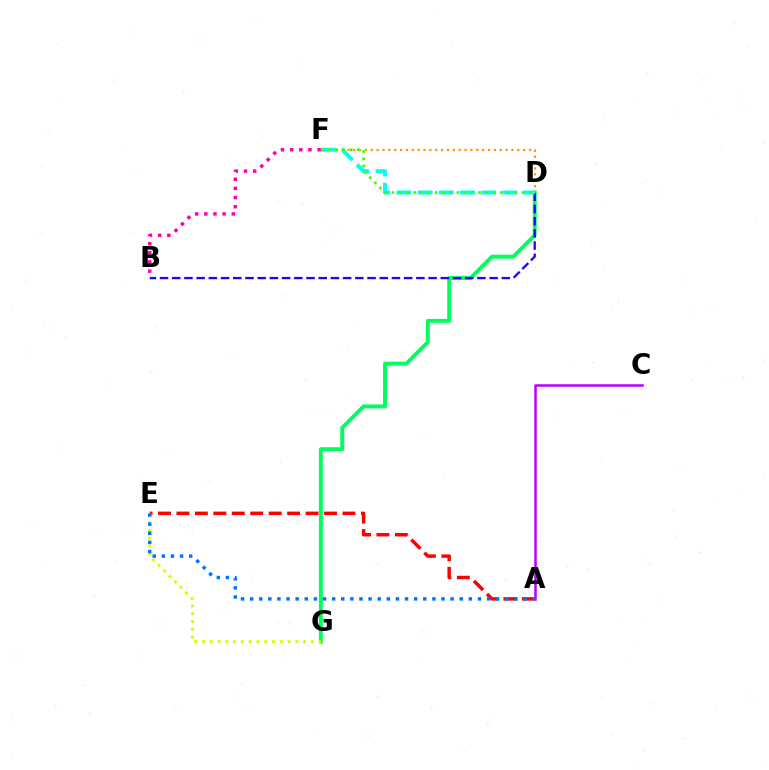{('D', 'G'): [{'color': '#00ff5c', 'line_style': 'solid', 'thickness': 2.82}], ('A', 'E'): [{'color': '#ff0000', 'line_style': 'dashed', 'thickness': 2.51}, {'color': '#0074ff', 'line_style': 'dotted', 'thickness': 2.48}], ('B', 'D'): [{'color': '#2500ff', 'line_style': 'dashed', 'thickness': 1.66}], ('E', 'G'): [{'color': '#d1ff00', 'line_style': 'dotted', 'thickness': 2.11}], ('D', 'F'): [{'color': '#ff9400', 'line_style': 'dotted', 'thickness': 1.59}, {'color': '#00fff6', 'line_style': 'dashed', 'thickness': 2.88}, {'color': '#3dff00', 'line_style': 'dotted', 'thickness': 1.96}], ('A', 'C'): [{'color': '#b900ff', 'line_style': 'solid', 'thickness': 1.81}], ('B', 'F'): [{'color': '#ff00ac', 'line_style': 'dotted', 'thickness': 2.49}]}